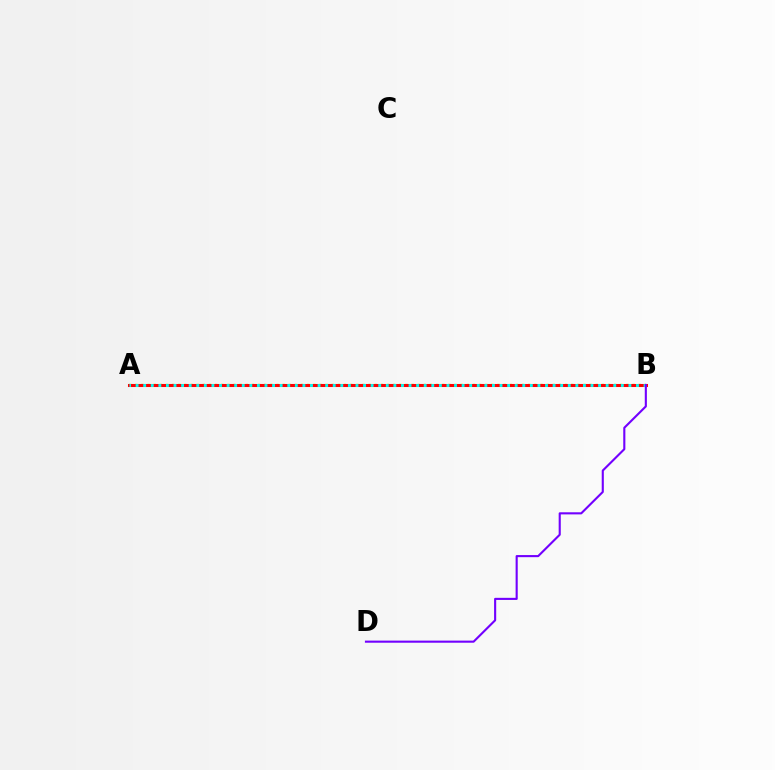{('A', 'B'): [{'color': '#84ff00', 'line_style': 'dotted', 'thickness': 1.67}, {'color': '#ff0000', 'line_style': 'solid', 'thickness': 2.19}, {'color': '#00fff6', 'line_style': 'dotted', 'thickness': 2.06}], ('B', 'D'): [{'color': '#7200ff', 'line_style': 'solid', 'thickness': 1.52}]}